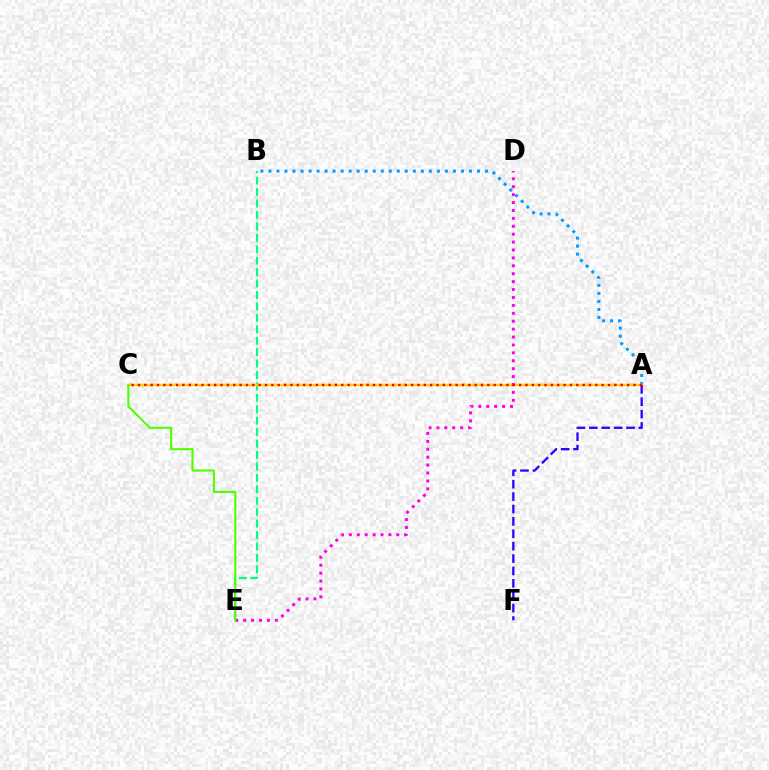{('A', 'B'): [{'color': '#009eff', 'line_style': 'dotted', 'thickness': 2.18}], ('B', 'E'): [{'color': '#00ff86', 'line_style': 'dashed', 'thickness': 1.55}], ('A', 'C'): [{'color': '#ffd500', 'line_style': 'solid', 'thickness': 1.79}, {'color': '#ff0000', 'line_style': 'dotted', 'thickness': 1.73}], ('D', 'E'): [{'color': '#ff00ed', 'line_style': 'dotted', 'thickness': 2.15}], ('C', 'E'): [{'color': '#4fff00', 'line_style': 'solid', 'thickness': 1.5}], ('A', 'F'): [{'color': '#3700ff', 'line_style': 'dashed', 'thickness': 1.68}]}